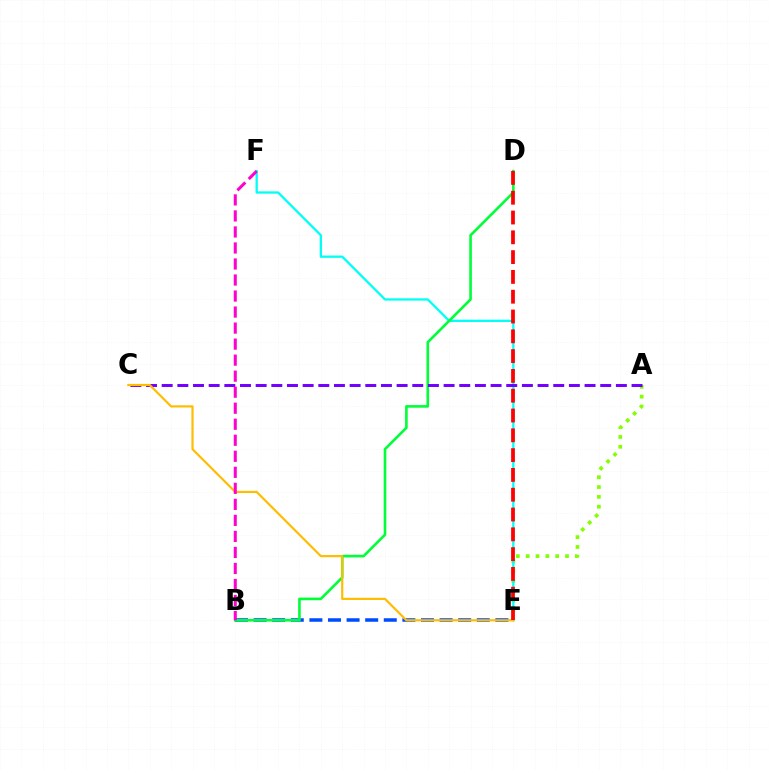{('A', 'E'): [{'color': '#84ff00', 'line_style': 'dotted', 'thickness': 2.67}], ('B', 'E'): [{'color': '#004bff', 'line_style': 'dashed', 'thickness': 2.53}], ('E', 'F'): [{'color': '#00fff6', 'line_style': 'solid', 'thickness': 1.65}], ('B', 'D'): [{'color': '#00ff39', 'line_style': 'solid', 'thickness': 1.89}], ('A', 'C'): [{'color': '#7200ff', 'line_style': 'dashed', 'thickness': 2.13}], ('C', 'E'): [{'color': '#ffbd00', 'line_style': 'solid', 'thickness': 1.57}], ('D', 'E'): [{'color': '#ff0000', 'line_style': 'dashed', 'thickness': 2.69}], ('B', 'F'): [{'color': '#ff00cf', 'line_style': 'dashed', 'thickness': 2.18}]}